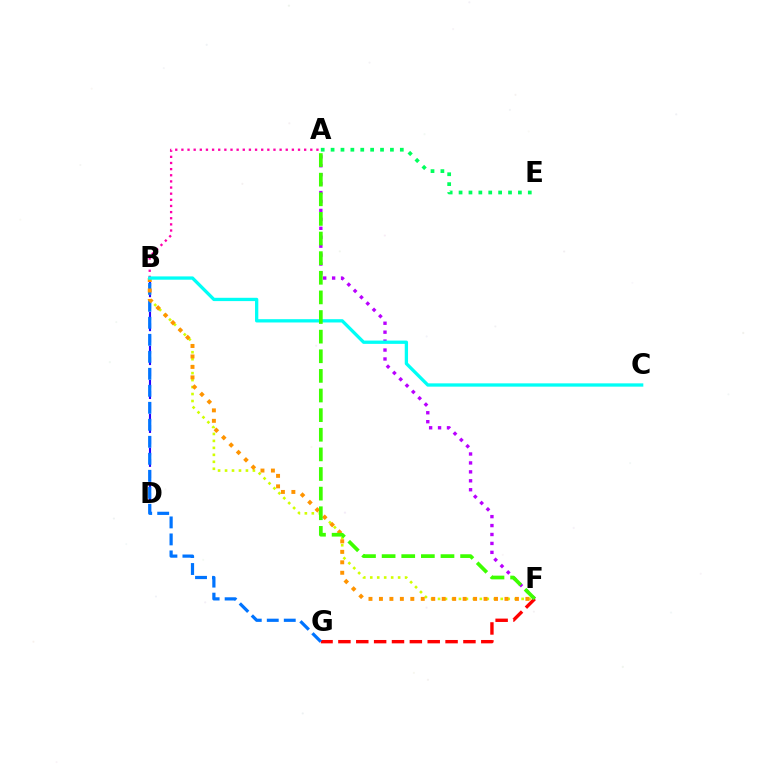{('A', 'E'): [{'color': '#00ff5c', 'line_style': 'dotted', 'thickness': 2.69}], ('F', 'G'): [{'color': '#ff0000', 'line_style': 'dashed', 'thickness': 2.43}], ('B', 'D'): [{'color': '#2500ff', 'line_style': 'dashed', 'thickness': 1.54}], ('A', 'B'): [{'color': '#ff00ac', 'line_style': 'dotted', 'thickness': 1.67}], ('A', 'F'): [{'color': '#b900ff', 'line_style': 'dotted', 'thickness': 2.43}, {'color': '#3dff00', 'line_style': 'dashed', 'thickness': 2.67}], ('B', 'F'): [{'color': '#d1ff00', 'line_style': 'dotted', 'thickness': 1.89}, {'color': '#ff9400', 'line_style': 'dotted', 'thickness': 2.84}], ('B', 'G'): [{'color': '#0074ff', 'line_style': 'dashed', 'thickness': 2.31}], ('B', 'C'): [{'color': '#00fff6', 'line_style': 'solid', 'thickness': 2.37}]}